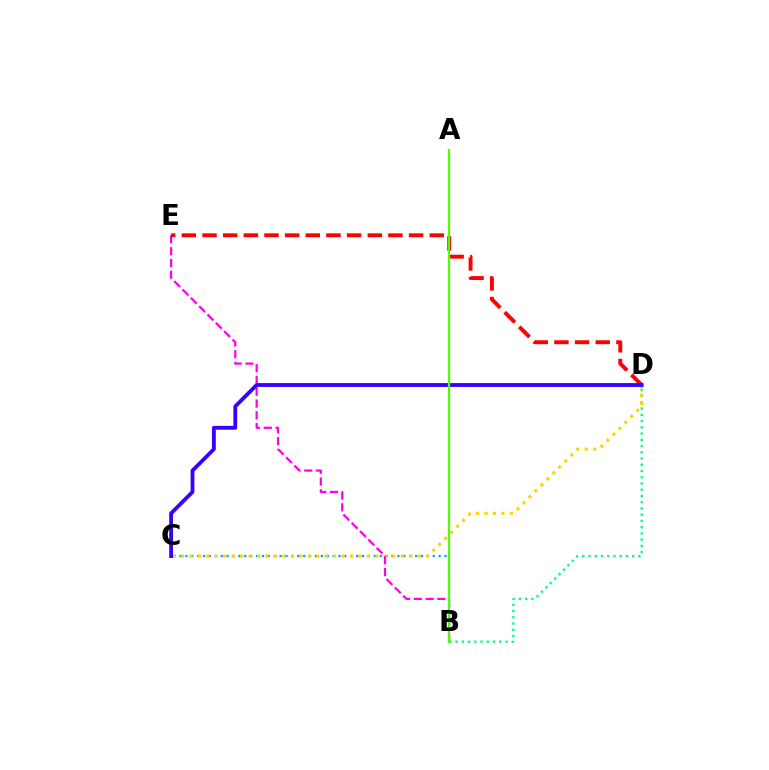{('B', 'D'): [{'color': '#00ff86', 'line_style': 'dotted', 'thickness': 1.7}], ('B', 'C'): [{'color': '#009eff', 'line_style': 'dotted', 'thickness': 1.6}], ('C', 'D'): [{'color': '#ffd500', 'line_style': 'dotted', 'thickness': 2.3}, {'color': '#3700ff', 'line_style': 'solid', 'thickness': 2.75}], ('B', 'E'): [{'color': '#ff00ed', 'line_style': 'dashed', 'thickness': 1.6}], ('D', 'E'): [{'color': '#ff0000', 'line_style': 'dashed', 'thickness': 2.81}], ('A', 'B'): [{'color': '#4fff00', 'line_style': 'solid', 'thickness': 1.58}]}